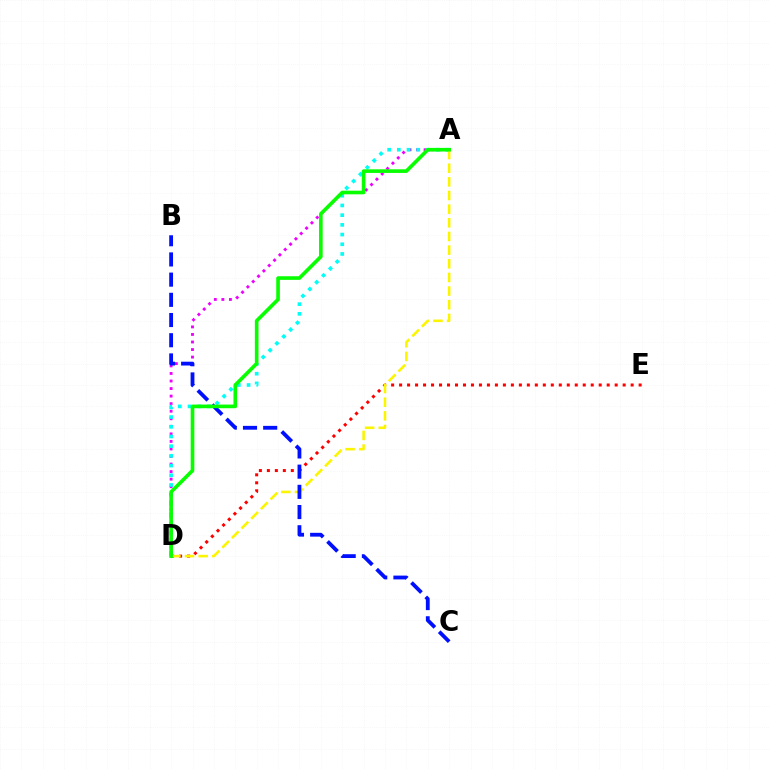{('A', 'D'): [{'color': '#ee00ff', 'line_style': 'dotted', 'thickness': 2.05}, {'color': '#00fff6', 'line_style': 'dotted', 'thickness': 2.64}, {'color': '#fcf500', 'line_style': 'dashed', 'thickness': 1.85}, {'color': '#08ff00', 'line_style': 'solid', 'thickness': 2.62}], ('D', 'E'): [{'color': '#ff0000', 'line_style': 'dotted', 'thickness': 2.17}], ('B', 'C'): [{'color': '#0010ff', 'line_style': 'dashed', 'thickness': 2.74}]}